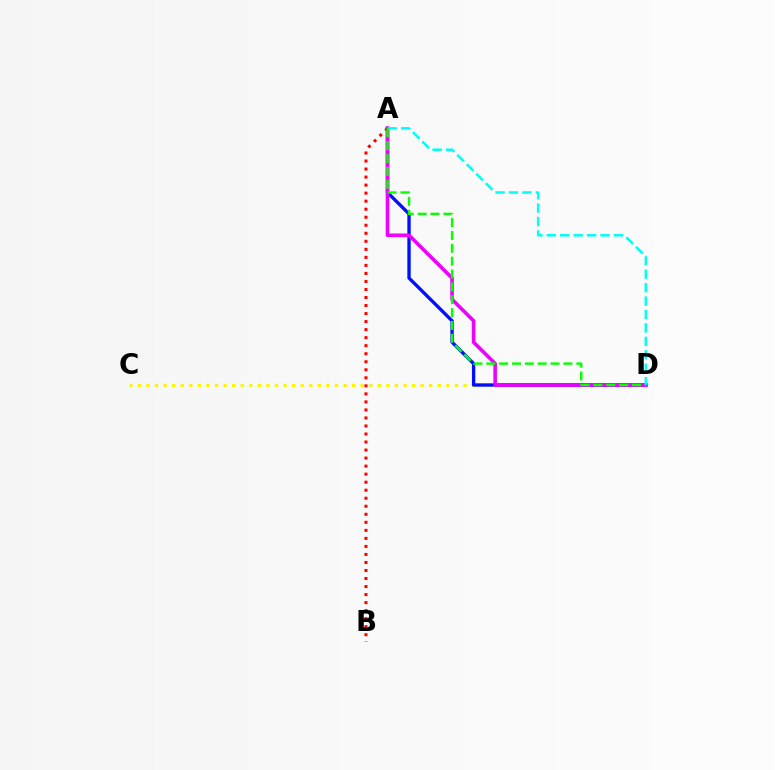{('C', 'D'): [{'color': '#fcf500', 'line_style': 'dotted', 'thickness': 2.33}], ('A', 'D'): [{'color': '#0010ff', 'line_style': 'solid', 'thickness': 2.41}, {'color': '#ee00ff', 'line_style': 'solid', 'thickness': 2.59}, {'color': '#00fff6', 'line_style': 'dashed', 'thickness': 1.82}, {'color': '#08ff00', 'line_style': 'dashed', 'thickness': 1.75}], ('A', 'B'): [{'color': '#ff0000', 'line_style': 'dotted', 'thickness': 2.18}]}